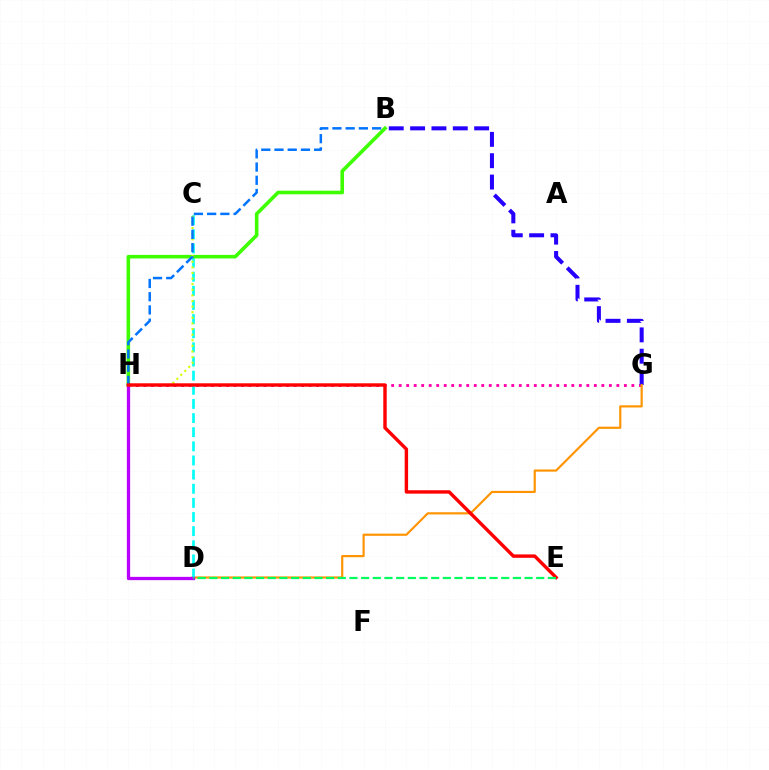{('G', 'H'): [{'color': '#ff00ac', 'line_style': 'dotted', 'thickness': 2.04}], ('B', 'G'): [{'color': '#2500ff', 'line_style': 'dashed', 'thickness': 2.9}], ('D', 'G'): [{'color': '#ff9400', 'line_style': 'solid', 'thickness': 1.56}], ('C', 'D'): [{'color': '#00fff6', 'line_style': 'dashed', 'thickness': 1.92}], ('B', 'H'): [{'color': '#3dff00', 'line_style': 'solid', 'thickness': 2.58}, {'color': '#0074ff', 'line_style': 'dashed', 'thickness': 1.8}], ('D', 'H'): [{'color': '#b900ff', 'line_style': 'solid', 'thickness': 2.36}], ('C', 'H'): [{'color': '#d1ff00', 'line_style': 'dotted', 'thickness': 1.52}], ('E', 'H'): [{'color': '#ff0000', 'line_style': 'solid', 'thickness': 2.46}], ('D', 'E'): [{'color': '#00ff5c', 'line_style': 'dashed', 'thickness': 1.59}]}